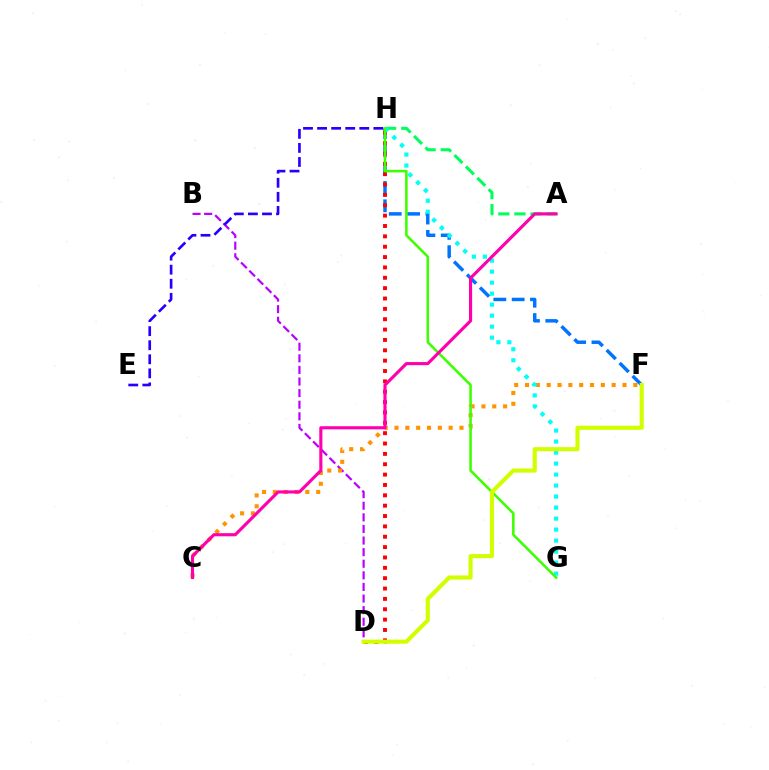{('F', 'H'): [{'color': '#0074ff', 'line_style': 'dashed', 'thickness': 2.49}], ('B', 'D'): [{'color': '#b900ff', 'line_style': 'dashed', 'thickness': 1.58}], ('C', 'F'): [{'color': '#ff9400', 'line_style': 'dotted', 'thickness': 2.94}], ('D', 'H'): [{'color': '#ff0000', 'line_style': 'dotted', 'thickness': 2.81}], ('E', 'H'): [{'color': '#2500ff', 'line_style': 'dashed', 'thickness': 1.91}], ('A', 'H'): [{'color': '#00ff5c', 'line_style': 'dashed', 'thickness': 2.19}], ('G', 'H'): [{'color': '#00fff6', 'line_style': 'dotted', 'thickness': 2.99}, {'color': '#3dff00', 'line_style': 'solid', 'thickness': 1.84}], ('D', 'F'): [{'color': '#d1ff00', 'line_style': 'solid', 'thickness': 2.96}], ('A', 'C'): [{'color': '#ff00ac', 'line_style': 'solid', 'thickness': 2.25}]}